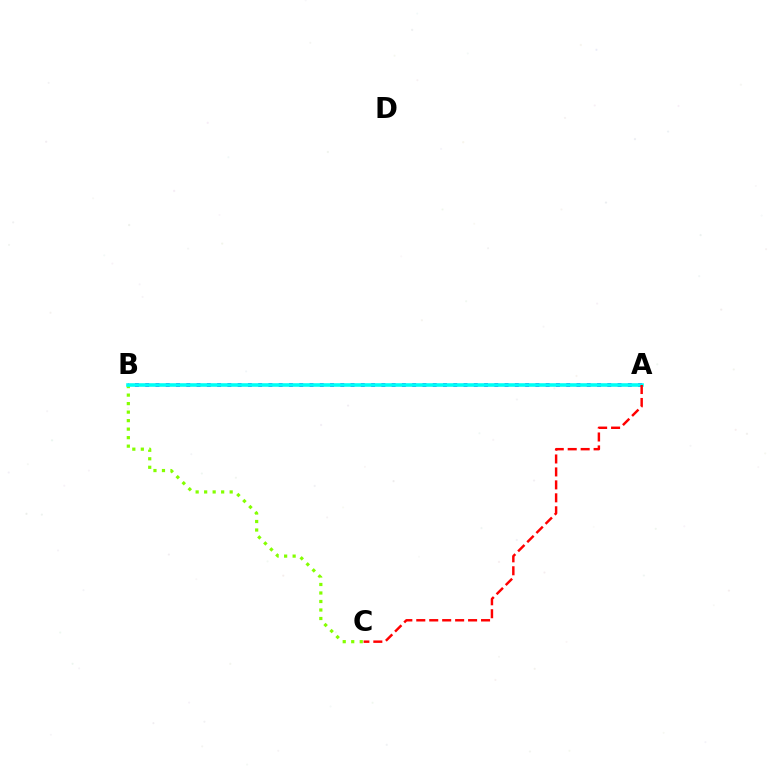{('A', 'B'): [{'color': '#7200ff', 'line_style': 'dotted', 'thickness': 2.79}, {'color': '#00fff6', 'line_style': 'solid', 'thickness': 2.57}], ('B', 'C'): [{'color': '#84ff00', 'line_style': 'dotted', 'thickness': 2.31}], ('A', 'C'): [{'color': '#ff0000', 'line_style': 'dashed', 'thickness': 1.76}]}